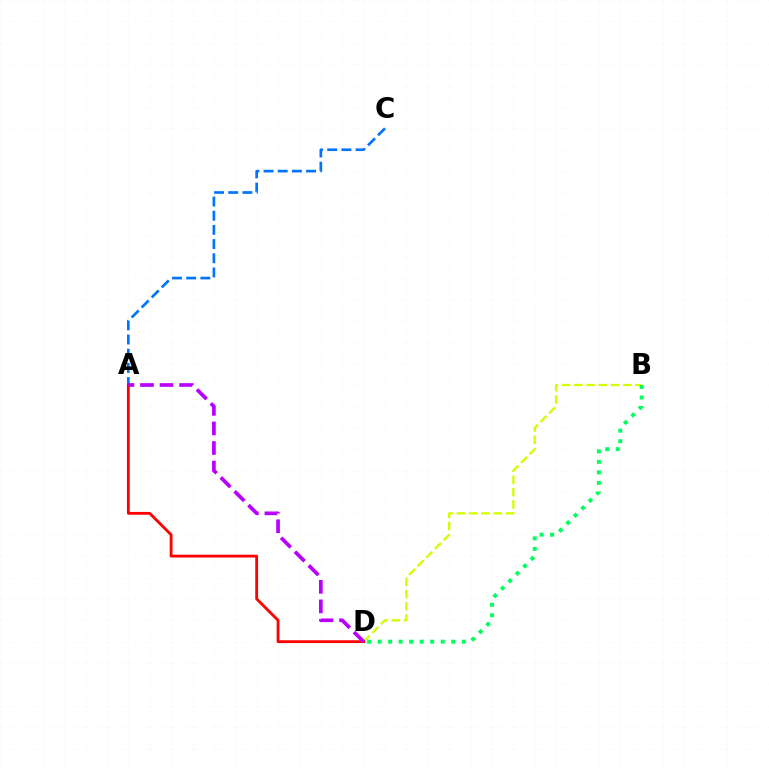{('A', 'C'): [{'color': '#0074ff', 'line_style': 'dashed', 'thickness': 1.93}], ('B', 'D'): [{'color': '#d1ff00', 'line_style': 'dashed', 'thickness': 1.66}, {'color': '#00ff5c', 'line_style': 'dotted', 'thickness': 2.86}], ('A', 'D'): [{'color': '#ff0000', 'line_style': 'solid', 'thickness': 2.03}, {'color': '#b900ff', 'line_style': 'dashed', 'thickness': 2.66}]}